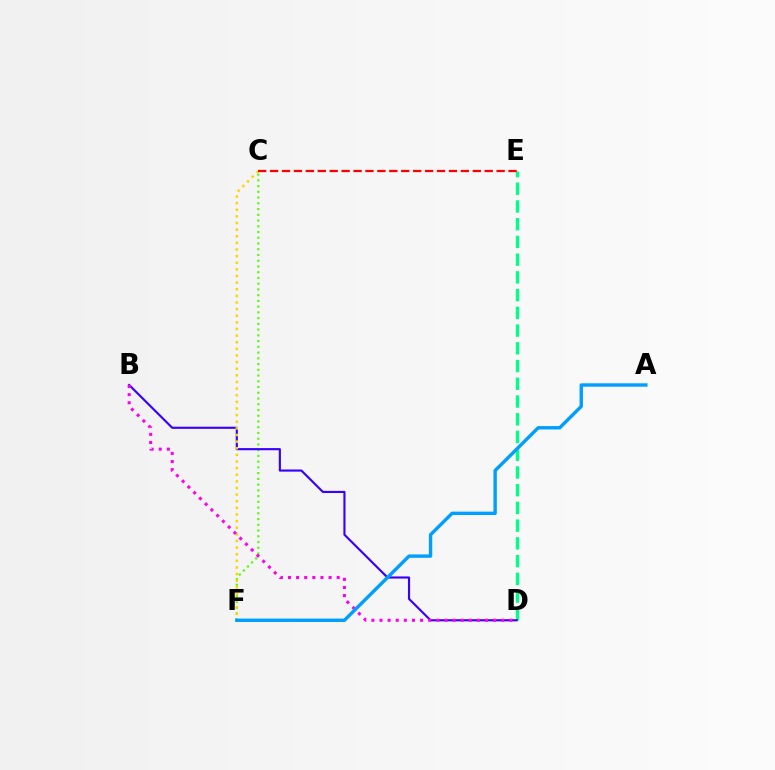{('C', 'F'): [{'color': '#4fff00', 'line_style': 'dotted', 'thickness': 1.56}, {'color': '#ffd500', 'line_style': 'dotted', 'thickness': 1.8}], ('D', 'E'): [{'color': '#00ff86', 'line_style': 'dashed', 'thickness': 2.41}], ('B', 'D'): [{'color': '#3700ff', 'line_style': 'solid', 'thickness': 1.54}, {'color': '#ff00ed', 'line_style': 'dotted', 'thickness': 2.2}], ('A', 'F'): [{'color': '#009eff', 'line_style': 'solid', 'thickness': 2.44}], ('C', 'E'): [{'color': '#ff0000', 'line_style': 'dashed', 'thickness': 1.62}]}